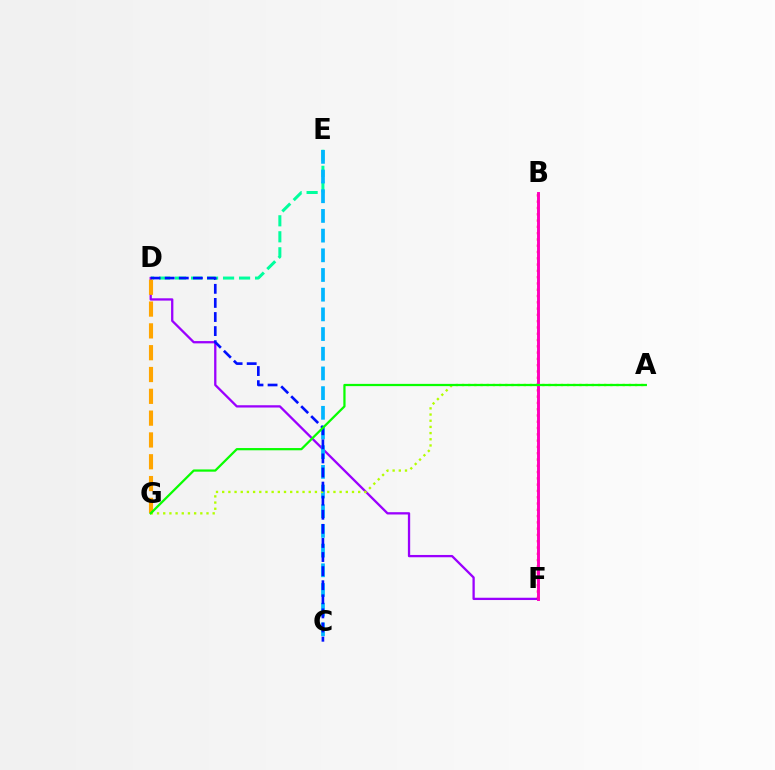{('D', 'E'): [{'color': '#00ff9d', 'line_style': 'dashed', 'thickness': 2.17}], ('D', 'F'): [{'color': '#9b00ff', 'line_style': 'solid', 'thickness': 1.65}], ('C', 'E'): [{'color': '#00b5ff', 'line_style': 'dashed', 'thickness': 2.67}], ('A', 'G'): [{'color': '#b3ff00', 'line_style': 'dotted', 'thickness': 1.68}, {'color': '#08ff00', 'line_style': 'solid', 'thickness': 1.61}], ('C', 'D'): [{'color': '#0010ff', 'line_style': 'dashed', 'thickness': 1.91}], ('B', 'F'): [{'color': '#ff0000', 'line_style': 'dotted', 'thickness': 1.71}, {'color': '#ff00bd', 'line_style': 'solid', 'thickness': 2.11}], ('D', 'G'): [{'color': '#ffa500', 'line_style': 'dashed', 'thickness': 2.96}]}